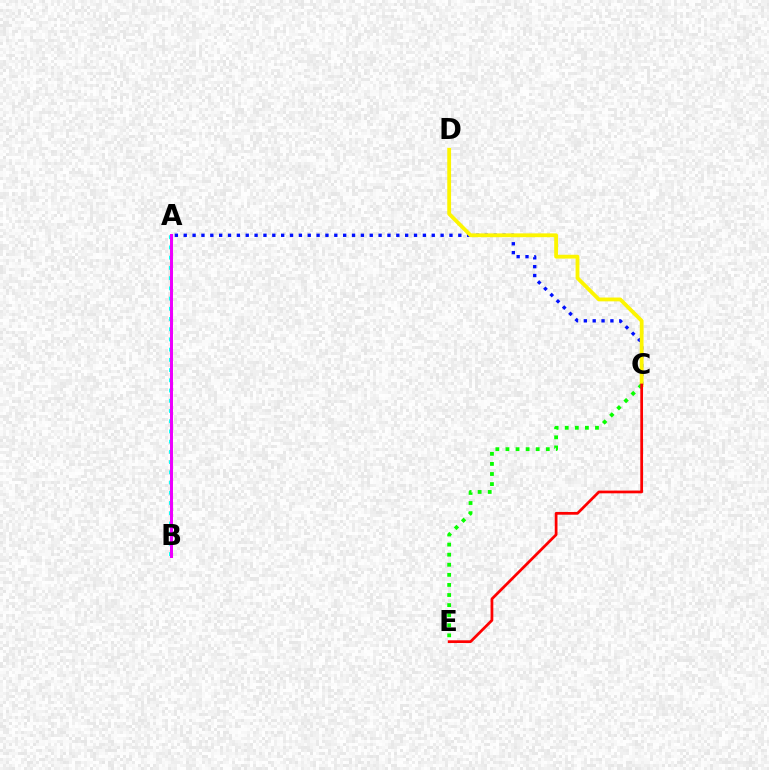{('A', 'B'): [{'color': '#00fff6', 'line_style': 'dotted', 'thickness': 2.78}, {'color': '#ee00ff', 'line_style': 'solid', 'thickness': 2.16}], ('A', 'C'): [{'color': '#0010ff', 'line_style': 'dotted', 'thickness': 2.41}], ('C', 'D'): [{'color': '#fcf500', 'line_style': 'solid', 'thickness': 2.75}], ('C', 'E'): [{'color': '#08ff00', 'line_style': 'dotted', 'thickness': 2.74}, {'color': '#ff0000', 'line_style': 'solid', 'thickness': 1.97}]}